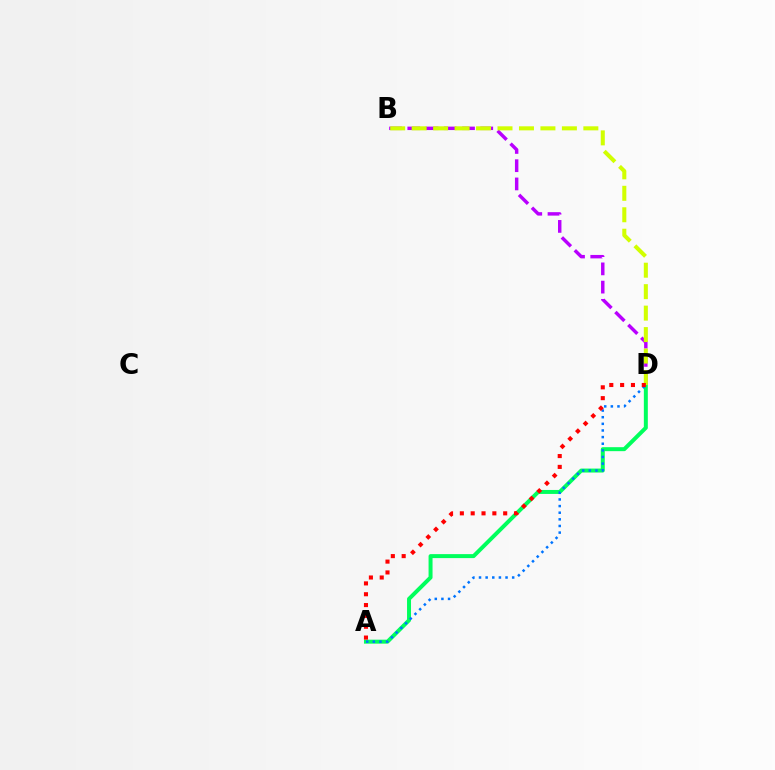{('A', 'D'): [{'color': '#00ff5c', 'line_style': 'solid', 'thickness': 2.86}, {'color': '#0074ff', 'line_style': 'dotted', 'thickness': 1.8}, {'color': '#ff0000', 'line_style': 'dotted', 'thickness': 2.94}], ('B', 'D'): [{'color': '#b900ff', 'line_style': 'dashed', 'thickness': 2.48}, {'color': '#d1ff00', 'line_style': 'dashed', 'thickness': 2.92}]}